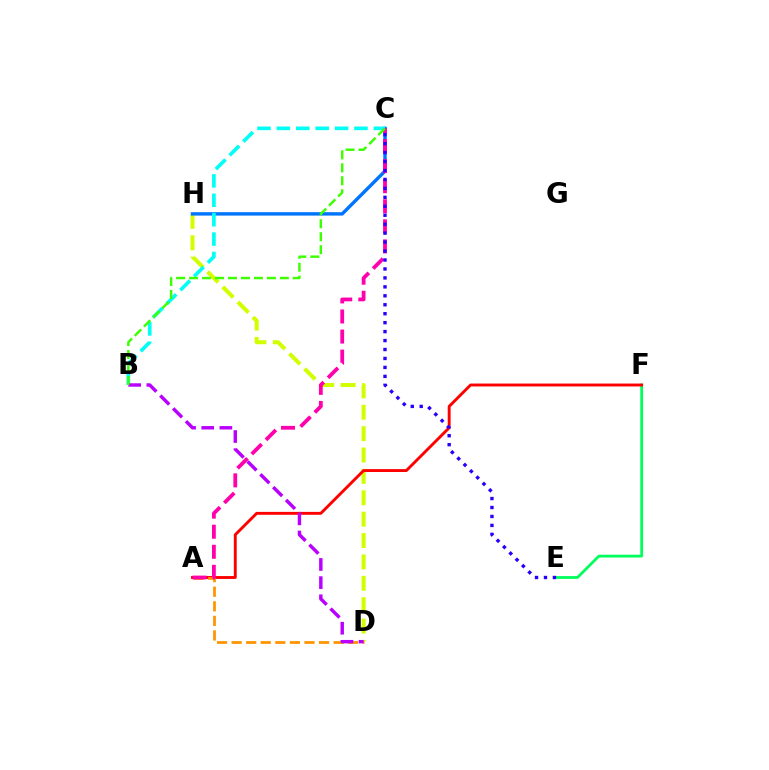{('E', 'F'): [{'color': '#00ff5c', 'line_style': 'solid', 'thickness': 2.01}], ('D', 'H'): [{'color': '#d1ff00', 'line_style': 'dashed', 'thickness': 2.9}], ('A', 'F'): [{'color': '#ff0000', 'line_style': 'solid', 'thickness': 2.08}], ('A', 'D'): [{'color': '#ff9400', 'line_style': 'dashed', 'thickness': 1.98}], ('C', 'H'): [{'color': '#0074ff', 'line_style': 'solid', 'thickness': 2.46}], ('B', 'C'): [{'color': '#00fff6', 'line_style': 'dashed', 'thickness': 2.64}, {'color': '#3dff00', 'line_style': 'dashed', 'thickness': 1.76}], ('B', 'D'): [{'color': '#b900ff', 'line_style': 'dashed', 'thickness': 2.47}], ('A', 'C'): [{'color': '#ff00ac', 'line_style': 'dashed', 'thickness': 2.73}], ('C', 'E'): [{'color': '#2500ff', 'line_style': 'dotted', 'thickness': 2.43}]}